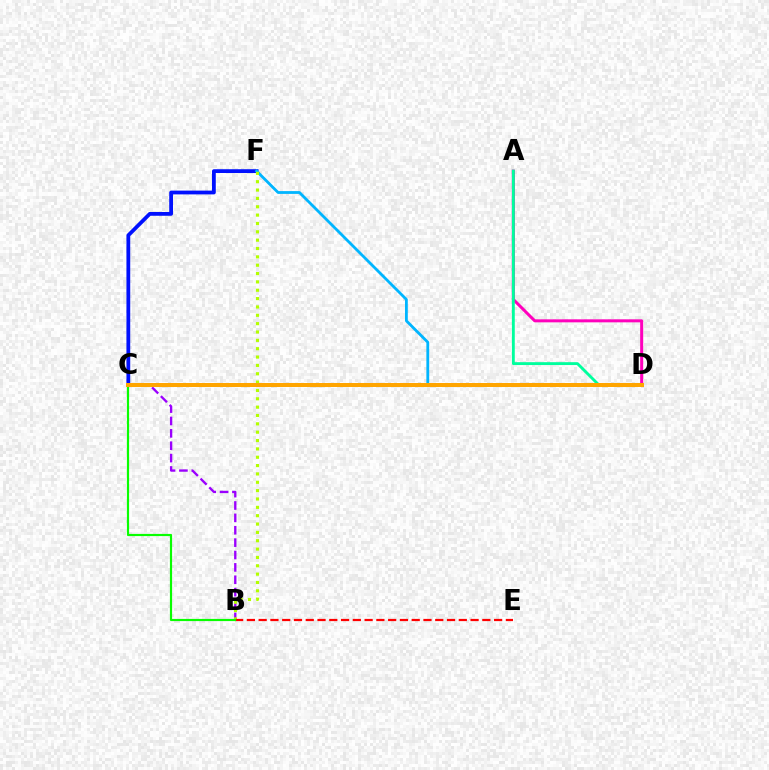{('A', 'D'): [{'color': '#ff00bd', 'line_style': 'solid', 'thickness': 2.16}, {'color': '#00ff9d', 'line_style': 'solid', 'thickness': 2.07}], ('C', 'F'): [{'color': '#0010ff', 'line_style': 'solid', 'thickness': 2.72}], ('D', 'F'): [{'color': '#00b5ff', 'line_style': 'solid', 'thickness': 2.02}], ('B', 'C'): [{'color': '#9b00ff', 'line_style': 'dashed', 'thickness': 1.68}, {'color': '#08ff00', 'line_style': 'solid', 'thickness': 1.57}], ('B', 'F'): [{'color': '#b3ff00', 'line_style': 'dotted', 'thickness': 2.27}], ('B', 'E'): [{'color': '#ff0000', 'line_style': 'dashed', 'thickness': 1.6}], ('C', 'D'): [{'color': '#ffa500', 'line_style': 'solid', 'thickness': 2.87}]}